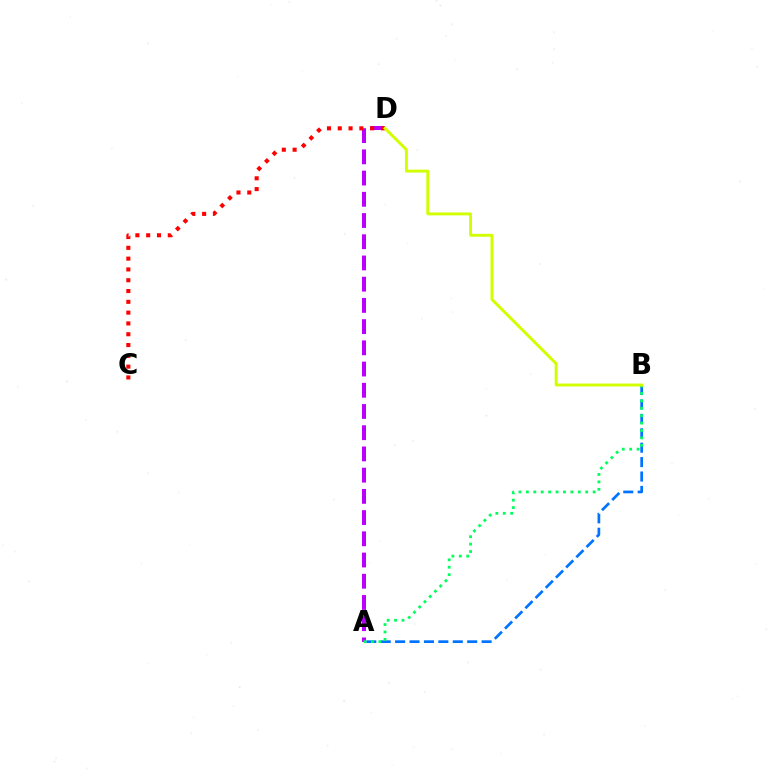{('A', 'D'): [{'color': '#b900ff', 'line_style': 'dashed', 'thickness': 2.88}], ('A', 'B'): [{'color': '#0074ff', 'line_style': 'dashed', 'thickness': 1.96}, {'color': '#00ff5c', 'line_style': 'dotted', 'thickness': 2.02}], ('C', 'D'): [{'color': '#ff0000', 'line_style': 'dotted', 'thickness': 2.93}], ('B', 'D'): [{'color': '#d1ff00', 'line_style': 'solid', 'thickness': 2.1}]}